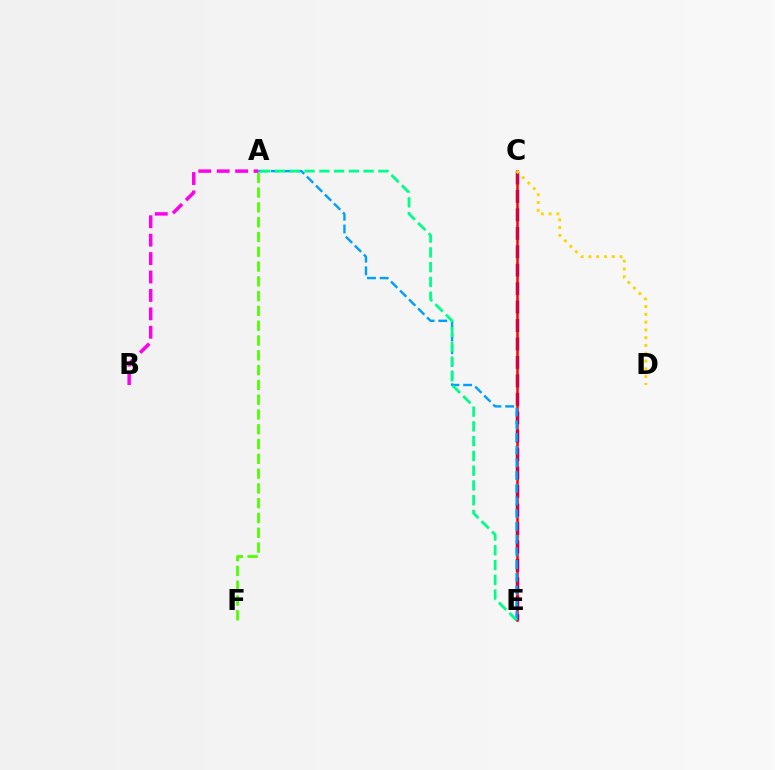{('C', 'E'): [{'color': '#3700ff', 'line_style': 'dashed', 'thickness': 2.51}, {'color': '#ff0000', 'line_style': 'solid', 'thickness': 1.81}], ('A', 'F'): [{'color': '#4fff00', 'line_style': 'dashed', 'thickness': 2.01}], ('A', 'E'): [{'color': '#009eff', 'line_style': 'dashed', 'thickness': 1.73}, {'color': '#00ff86', 'line_style': 'dashed', 'thickness': 2.01}], ('A', 'B'): [{'color': '#ff00ed', 'line_style': 'dashed', 'thickness': 2.5}], ('C', 'D'): [{'color': '#ffd500', 'line_style': 'dotted', 'thickness': 2.11}]}